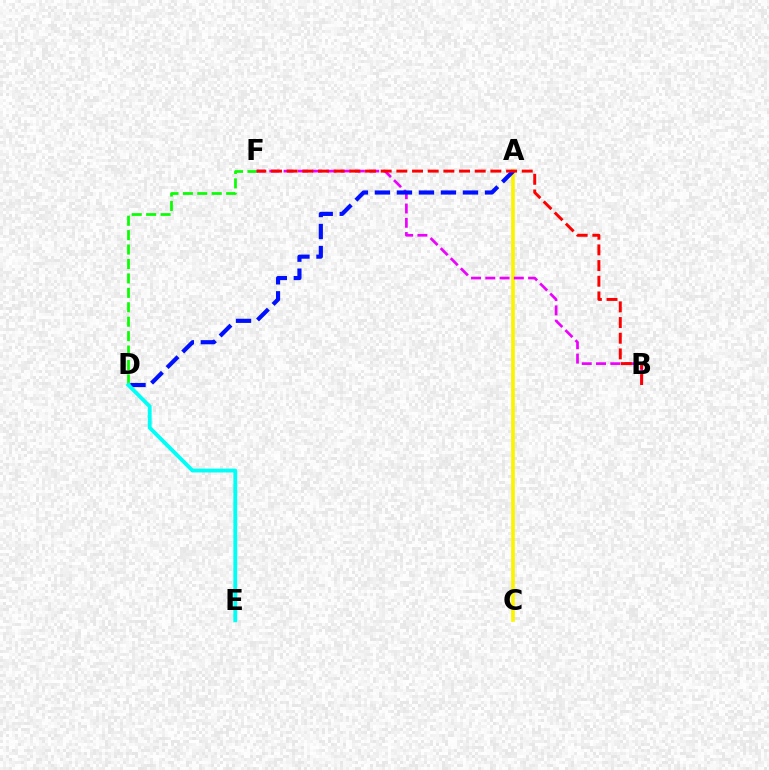{('A', 'C'): [{'color': '#fcf500', 'line_style': 'solid', 'thickness': 2.67}], ('D', 'F'): [{'color': '#08ff00', 'line_style': 'dashed', 'thickness': 1.96}], ('B', 'F'): [{'color': '#ee00ff', 'line_style': 'dashed', 'thickness': 1.94}, {'color': '#ff0000', 'line_style': 'dashed', 'thickness': 2.13}], ('A', 'D'): [{'color': '#0010ff', 'line_style': 'dashed', 'thickness': 2.99}], ('D', 'E'): [{'color': '#00fff6', 'line_style': 'solid', 'thickness': 2.76}]}